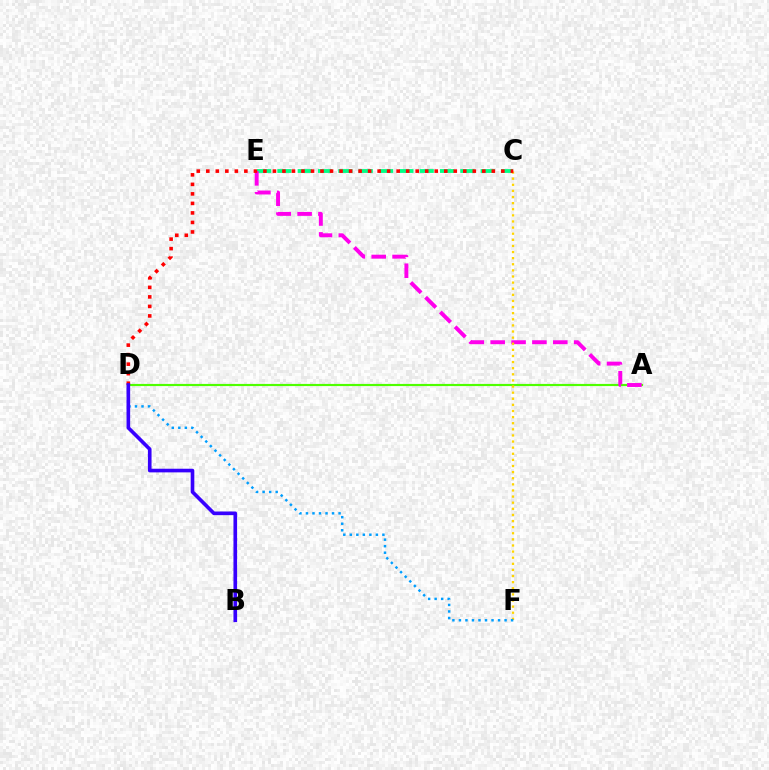{('A', 'D'): [{'color': '#4fff00', 'line_style': 'solid', 'thickness': 1.56}], ('C', 'E'): [{'color': '#00ff86', 'line_style': 'dashed', 'thickness': 2.76}], ('A', 'E'): [{'color': '#ff00ed', 'line_style': 'dashed', 'thickness': 2.83}], ('C', 'F'): [{'color': '#ffd500', 'line_style': 'dotted', 'thickness': 1.66}], ('C', 'D'): [{'color': '#ff0000', 'line_style': 'dotted', 'thickness': 2.59}], ('D', 'F'): [{'color': '#009eff', 'line_style': 'dotted', 'thickness': 1.77}], ('B', 'D'): [{'color': '#3700ff', 'line_style': 'solid', 'thickness': 2.62}]}